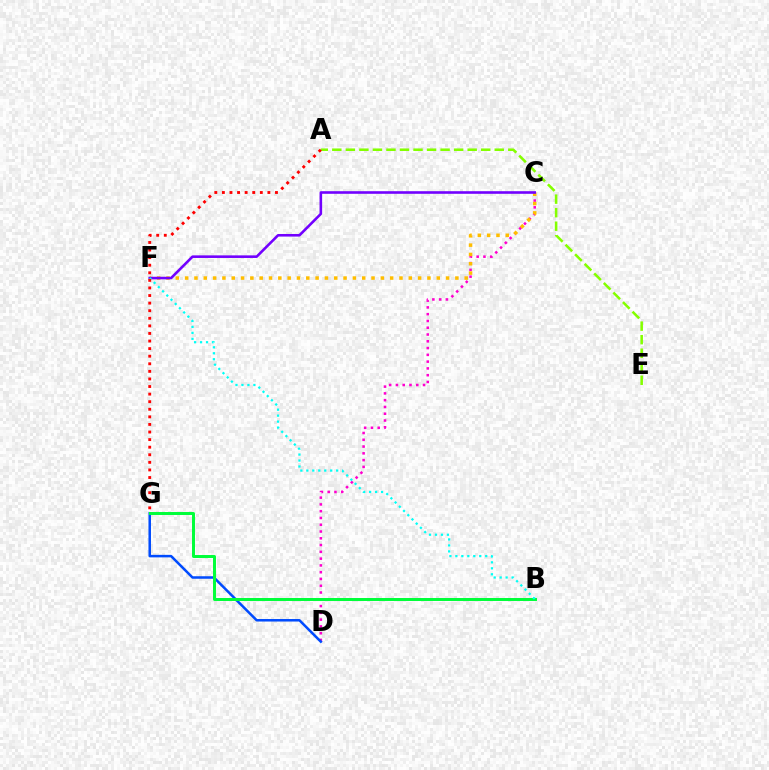{('C', 'D'): [{'color': '#ff00cf', 'line_style': 'dotted', 'thickness': 1.84}], ('C', 'F'): [{'color': '#ffbd00', 'line_style': 'dotted', 'thickness': 2.53}, {'color': '#7200ff', 'line_style': 'solid', 'thickness': 1.87}], ('A', 'E'): [{'color': '#84ff00', 'line_style': 'dashed', 'thickness': 1.84}], ('D', 'G'): [{'color': '#004bff', 'line_style': 'solid', 'thickness': 1.81}], ('B', 'G'): [{'color': '#00ff39', 'line_style': 'solid', 'thickness': 2.14}], ('B', 'F'): [{'color': '#00fff6', 'line_style': 'dotted', 'thickness': 1.62}], ('A', 'G'): [{'color': '#ff0000', 'line_style': 'dotted', 'thickness': 2.06}]}